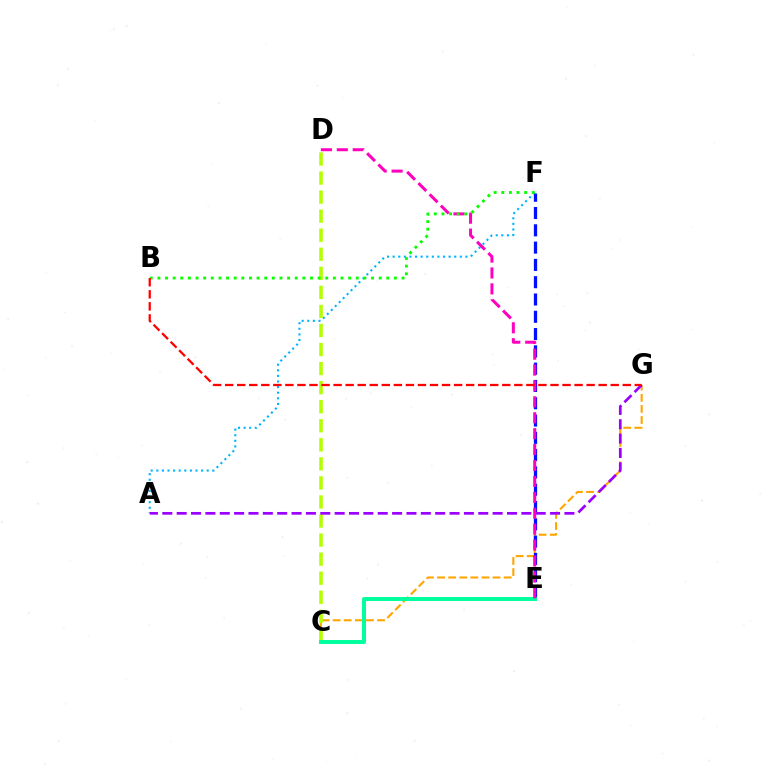{('A', 'F'): [{'color': '#00b5ff', 'line_style': 'dotted', 'thickness': 1.52}], ('C', 'G'): [{'color': '#ffa500', 'line_style': 'dashed', 'thickness': 1.51}], ('C', 'D'): [{'color': '#b3ff00', 'line_style': 'dashed', 'thickness': 2.59}], ('E', 'F'): [{'color': '#0010ff', 'line_style': 'dashed', 'thickness': 2.35}], ('C', 'E'): [{'color': '#00ff9d', 'line_style': 'solid', 'thickness': 2.86}], ('A', 'G'): [{'color': '#9b00ff', 'line_style': 'dashed', 'thickness': 1.95}], ('D', 'E'): [{'color': '#ff00bd', 'line_style': 'dashed', 'thickness': 2.16}], ('B', 'F'): [{'color': '#08ff00', 'line_style': 'dotted', 'thickness': 2.07}], ('B', 'G'): [{'color': '#ff0000', 'line_style': 'dashed', 'thickness': 1.64}]}